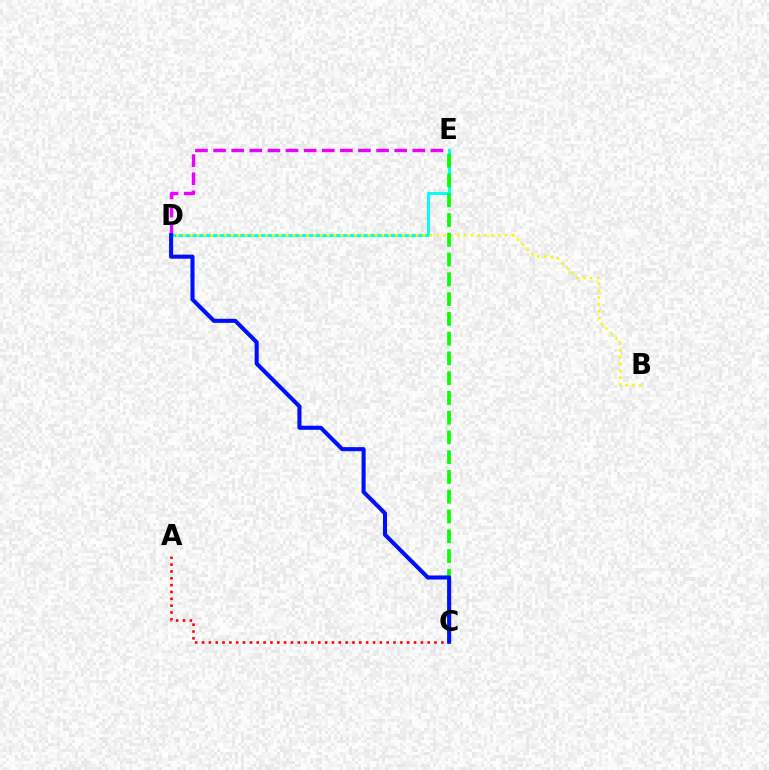{('A', 'C'): [{'color': '#ff0000', 'line_style': 'dotted', 'thickness': 1.86}], ('D', 'E'): [{'color': '#ee00ff', 'line_style': 'dashed', 'thickness': 2.46}, {'color': '#00fff6', 'line_style': 'solid', 'thickness': 2.15}], ('B', 'D'): [{'color': '#fcf500', 'line_style': 'dotted', 'thickness': 1.86}], ('C', 'E'): [{'color': '#08ff00', 'line_style': 'dashed', 'thickness': 2.69}], ('C', 'D'): [{'color': '#0010ff', 'line_style': 'solid', 'thickness': 2.94}]}